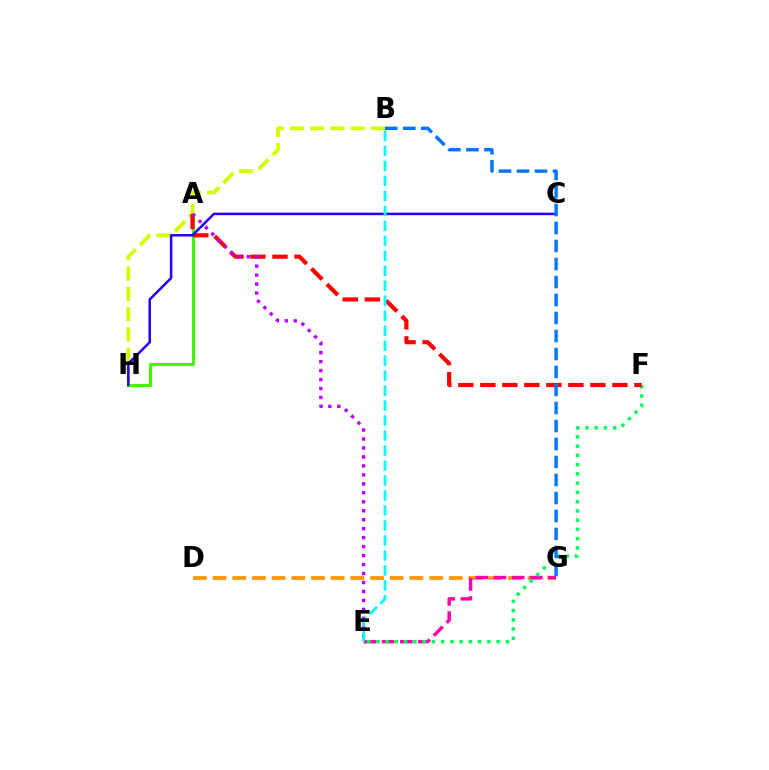{('D', 'G'): [{'color': '#ff9400', 'line_style': 'dashed', 'thickness': 2.67}], ('A', 'H'): [{'color': '#3dff00', 'line_style': 'solid', 'thickness': 2.25}], ('B', 'H'): [{'color': '#d1ff00', 'line_style': 'dashed', 'thickness': 2.75}], ('E', 'G'): [{'color': '#ff00ac', 'line_style': 'dashed', 'thickness': 2.47}], ('E', 'F'): [{'color': '#00ff5c', 'line_style': 'dotted', 'thickness': 2.51}], ('A', 'F'): [{'color': '#ff0000', 'line_style': 'dashed', 'thickness': 2.99}], ('C', 'H'): [{'color': '#2500ff', 'line_style': 'solid', 'thickness': 1.81}], ('B', 'G'): [{'color': '#0074ff', 'line_style': 'dashed', 'thickness': 2.45}], ('A', 'E'): [{'color': '#b900ff', 'line_style': 'dotted', 'thickness': 2.44}], ('B', 'E'): [{'color': '#00fff6', 'line_style': 'dashed', 'thickness': 2.04}]}